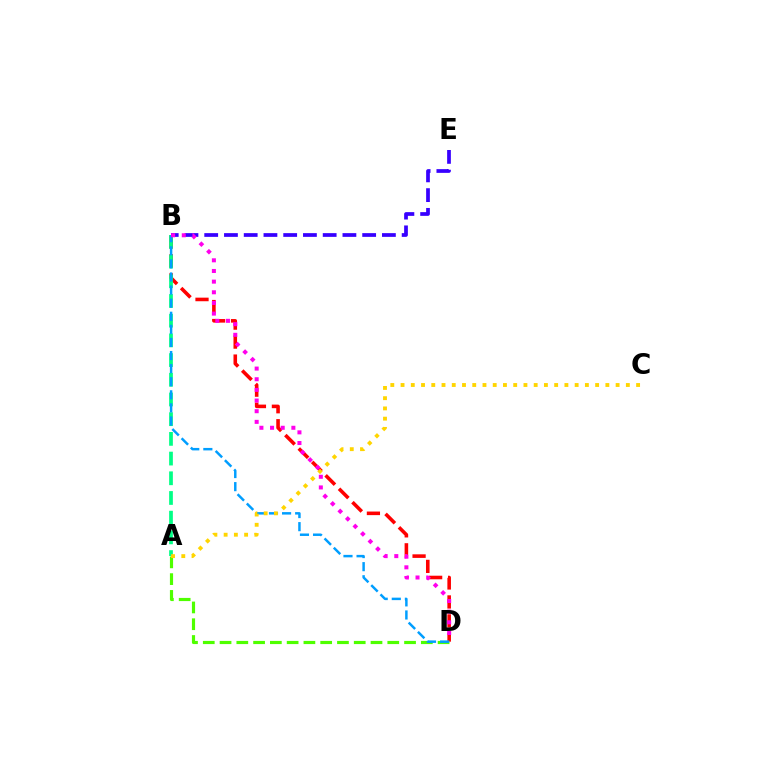{('B', 'D'): [{'color': '#ff0000', 'line_style': 'dashed', 'thickness': 2.58}, {'color': '#009eff', 'line_style': 'dashed', 'thickness': 1.78}, {'color': '#ff00ed', 'line_style': 'dotted', 'thickness': 2.9}], ('A', 'D'): [{'color': '#4fff00', 'line_style': 'dashed', 'thickness': 2.28}], ('A', 'B'): [{'color': '#00ff86', 'line_style': 'dashed', 'thickness': 2.68}], ('B', 'E'): [{'color': '#3700ff', 'line_style': 'dashed', 'thickness': 2.68}], ('A', 'C'): [{'color': '#ffd500', 'line_style': 'dotted', 'thickness': 2.78}]}